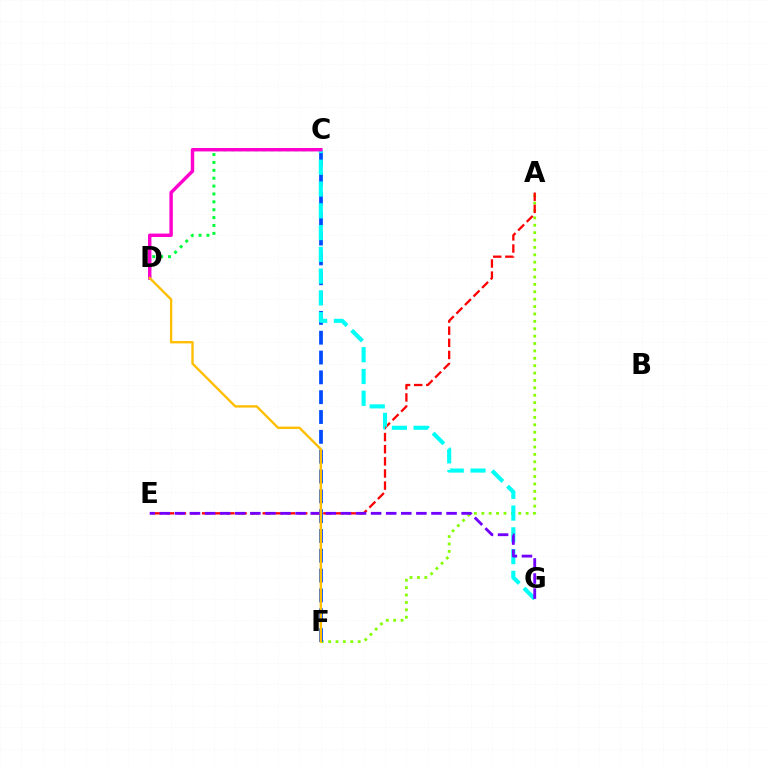{('A', 'F'): [{'color': '#84ff00', 'line_style': 'dotted', 'thickness': 2.01}], ('C', 'F'): [{'color': '#004bff', 'line_style': 'dashed', 'thickness': 2.69}], ('C', 'D'): [{'color': '#00ff39', 'line_style': 'dotted', 'thickness': 2.14}, {'color': '#ff00cf', 'line_style': 'solid', 'thickness': 2.47}], ('A', 'E'): [{'color': '#ff0000', 'line_style': 'dashed', 'thickness': 1.65}], ('C', 'G'): [{'color': '#00fff6', 'line_style': 'dashed', 'thickness': 2.96}], ('E', 'G'): [{'color': '#7200ff', 'line_style': 'dashed', 'thickness': 2.05}], ('D', 'F'): [{'color': '#ffbd00', 'line_style': 'solid', 'thickness': 1.69}]}